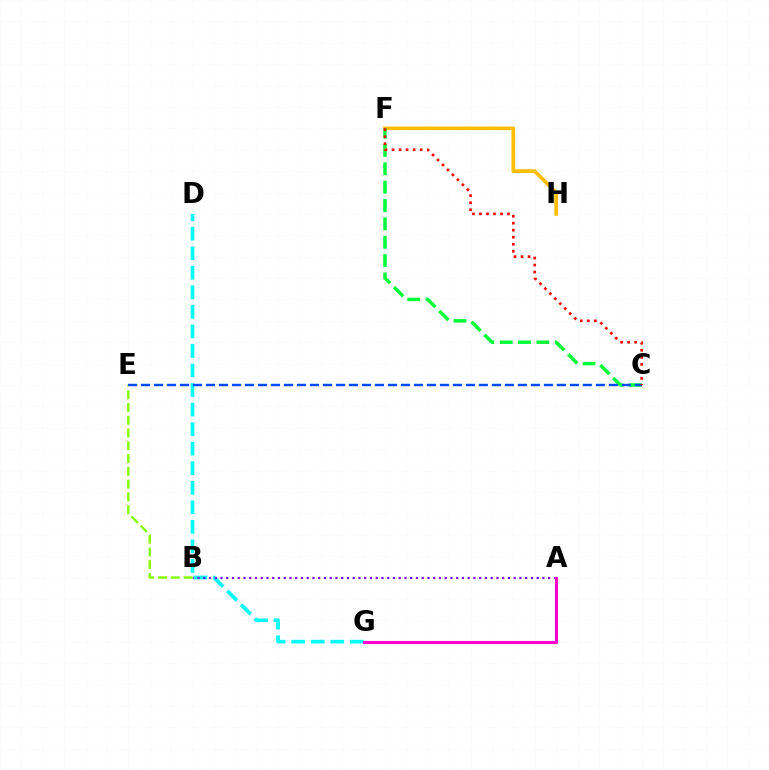{('D', 'G'): [{'color': '#00fff6', 'line_style': 'dashed', 'thickness': 2.65}], ('A', 'B'): [{'color': '#7200ff', 'line_style': 'dotted', 'thickness': 1.56}], ('F', 'H'): [{'color': '#ffbd00', 'line_style': 'solid', 'thickness': 2.64}], ('A', 'G'): [{'color': '#ff00cf', 'line_style': 'solid', 'thickness': 2.2}], ('B', 'E'): [{'color': '#84ff00', 'line_style': 'dashed', 'thickness': 1.74}], ('C', 'F'): [{'color': '#00ff39', 'line_style': 'dashed', 'thickness': 2.49}, {'color': '#ff0000', 'line_style': 'dotted', 'thickness': 1.91}], ('C', 'E'): [{'color': '#004bff', 'line_style': 'dashed', 'thickness': 1.77}]}